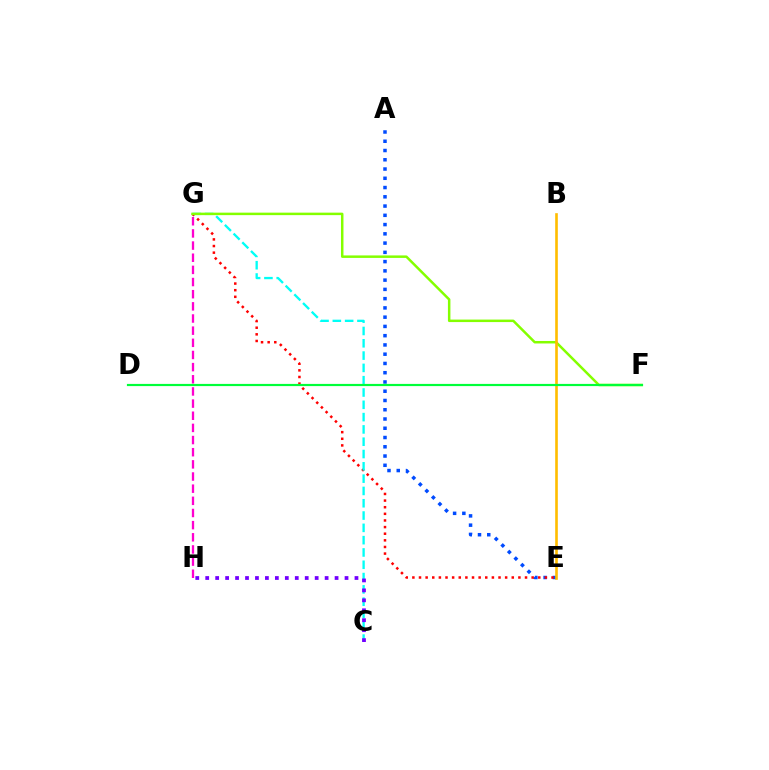{('A', 'E'): [{'color': '#004bff', 'line_style': 'dotted', 'thickness': 2.52}], ('E', 'G'): [{'color': '#ff0000', 'line_style': 'dotted', 'thickness': 1.8}], ('G', 'H'): [{'color': '#ff00cf', 'line_style': 'dashed', 'thickness': 1.65}], ('C', 'G'): [{'color': '#00fff6', 'line_style': 'dashed', 'thickness': 1.67}], ('F', 'G'): [{'color': '#84ff00', 'line_style': 'solid', 'thickness': 1.79}], ('B', 'E'): [{'color': '#ffbd00', 'line_style': 'solid', 'thickness': 1.9}], ('C', 'H'): [{'color': '#7200ff', 'line_style': 'dotted', 'thickness': 2.7}], ('D', 'F'): [{'color': '#00ff39', 'line_style': 'solid', 'thickness': 1.57}]}